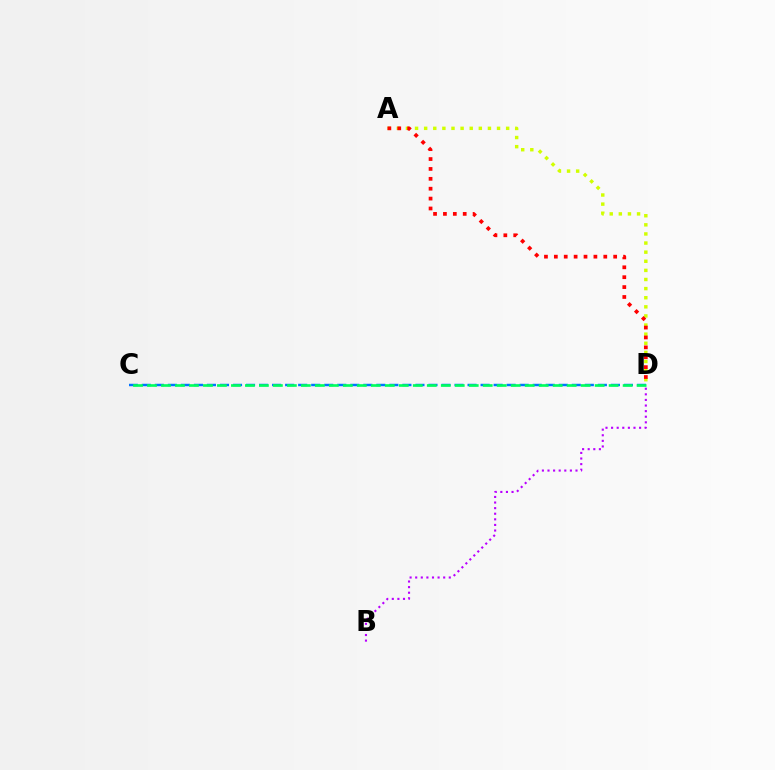{('C', 'D'): [{'color': '#0074ff', 'line_style': 'dashed', 'thickness': 1.77}, {'color': '#00ff5c', 'line_style': 'dashed', 'thickness': 1.9}], ('B', 'D'): [{'color': '#b900ff', 'line_style': 'dotted', 'thickness': 1.52}], ('A', 'D'): [{'color': '#d1ff00', 'line_style': 'dotted', 'thickness': 2.48}, {'color': '#ff0000', 'line_style': 'dotted', 'thickness': 2.69}]}